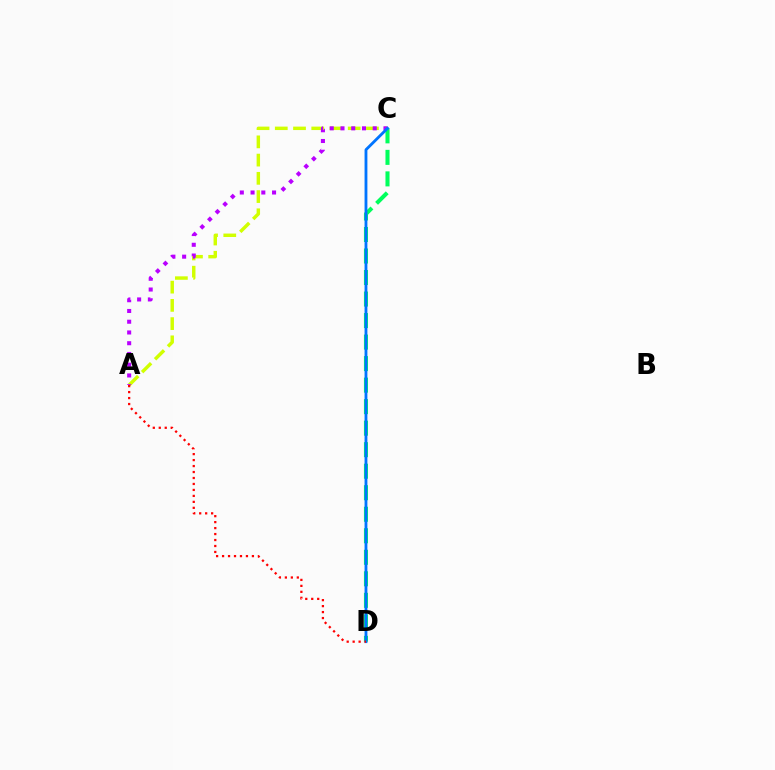{('A', 'C'): [{'color': '#d1ff00', 'line_style': 'dashed', 'thickness': 2.48}, {'color': '#b900ff', 'line_style': 'dotted', 'thickness': 2.92}], ('C', 'D'): [{'color': '#00ff5c', 'line_style': 'dashed', 'thickness': 2.92}, {'color': '#0074ff', 'line_style': 'solid', 'thickness': 2.04}], ('A', 'D'): [{'color': '#ff0000', 'line_style': 'dotted', 'thickness': 1.62}]}